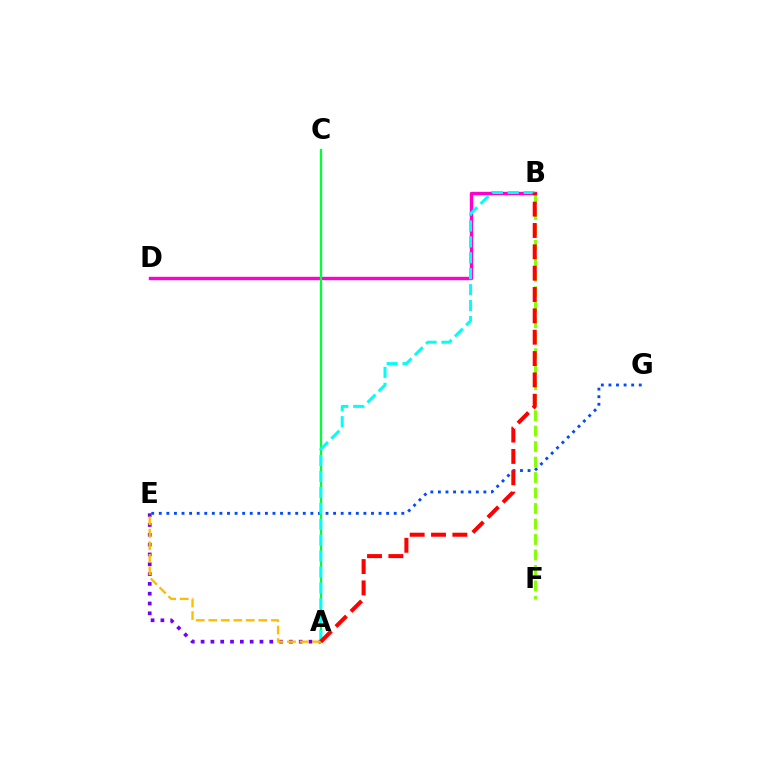{('E', 'G'): [{'color': '#004bff', 'line_style': 'dotted', 'thickness': 2.06}], ('B', 'F'): [{'color': '#84ff00', 'line_style': 'dashed', 'thickness': 2.1}], ('A', 'E'): [{'color': '#7200ff', 'line_style': 'dotted', 'thickness': 2.67}, {'color': '#ffbd00', 'line_style': 'dashed', 'thickness': 1.7}], ('B', 'D'): [{'color': '#ff00cf', 'line_style': 'solid', 'thickness': 2.43}], ('A', 'C'): [{'color': '#00ff39', 'line_style': 'solid', 'thickness': 1.66}], ('A', 'B'): [{'color': '#00fff6', 'line_style': 'dashed', 'thickness': 2.16}, {'color': '#ff0000', 'line_style': 'dashed', 'thickness': 2.9}]}